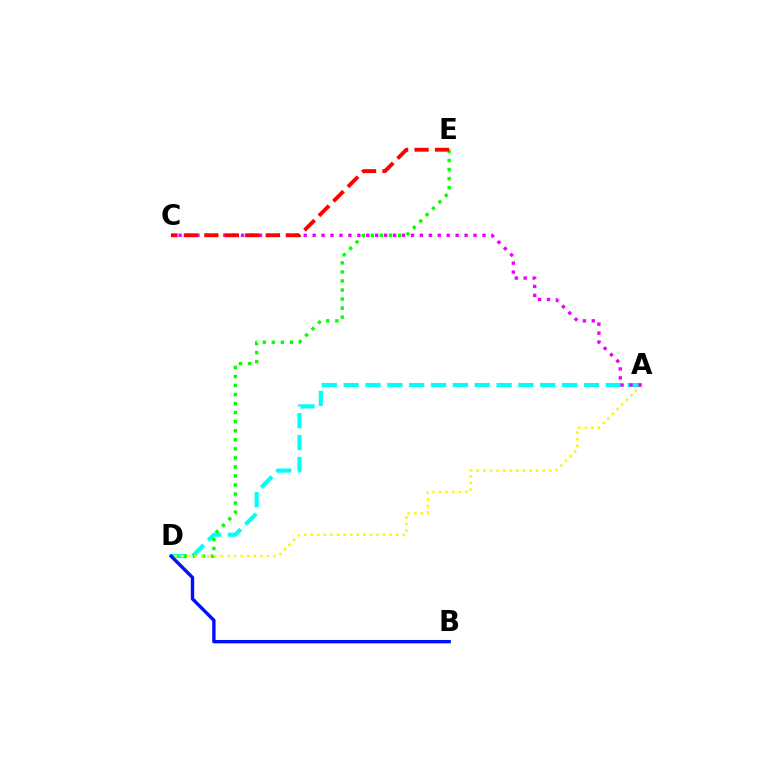{('A', 'D'): [{'color': '#00fff6', 'line_style': 'dashed', 'thickness': 2.97}, {'color': '#fcf500', 'line_style': 'dotted', 'thickness': 1.79}], ('B', 'D'): [{'color': '#0010ff', 'line_style': 'solid', 'thickness': 2.43}], ('D', 'E'): [{'color': '#08ff00', 'line_style': 'dotted', 'thickness': 2.46}], ('A', 'C'): [{'color': '#ee00ff', 'line_style': 'dotted', 'thickness': 2.43}], ('C', 'E'): [{'color': '#ff0000', 'line_style': 'dashed', 'thickness': 2.78}]}